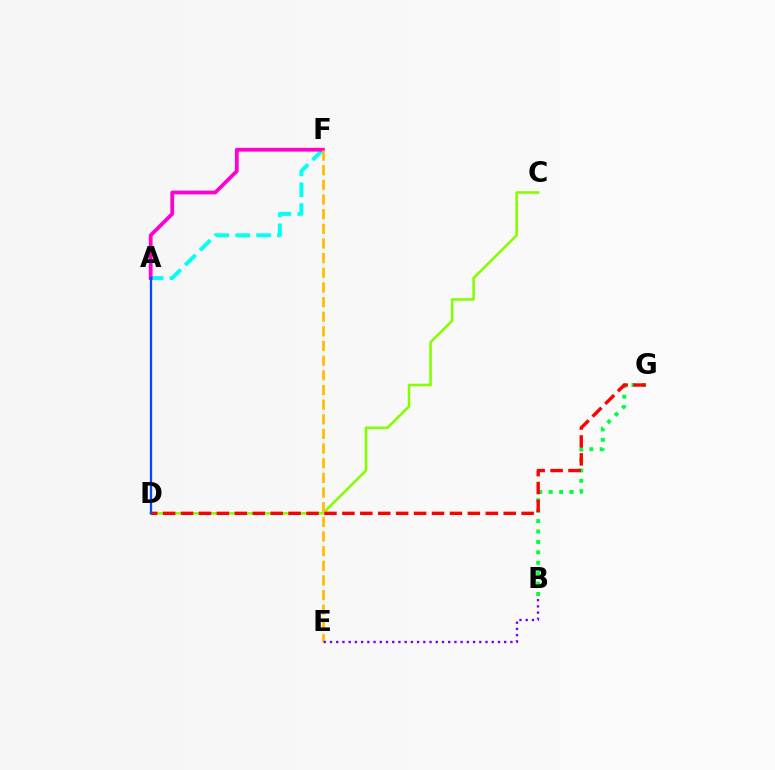{('C', 'D'): [{'color': '#84ff00', 'line_style': 'solid', 'thickness': 1.85}], ('B', 'G'): [{'color': '#00ff39', 'line_style': 'dotted', 'thickness': 2.83}], ('A', 'F'): [{'color': '#00fff6', 'line_style': 'dashed', 'thickness': 2.83}, {'color': '#ff00cf', 'line_style': 'solid', 'thickness': 2.72}], ('D', 'G'): [{'color': '#ff0000', 'line_style': 'dashed', 'thickness': 2.44}], ('E', 'F'): [{'color': '#ffbd00', 'line_style': 'dashed', 'thickness': 1.99}], ('B', 'E'): [{'color': '#7200ff', 'line_style': 'dotted', 'thickness': 1.69}], ('A', 'D'): [{'color': '#004bff', 'line_style': 'solid', 'thickness': 1.64}]}